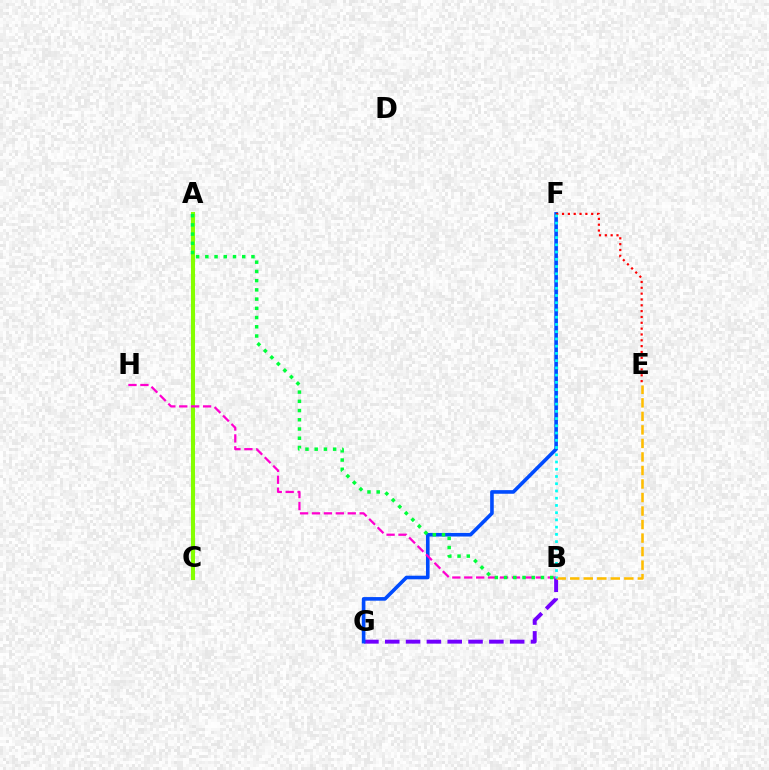{('B', 'G'): [{'color': '#7200ff', 'line_style': 'dashed', 'thickness': 2.83}], ('A', 'C'): [{'color': '#84ff00', 'line_style': 'solid', 'thickness': 2.94}], ('B', 'E'): [{'color': '#ffbd00', 'line_style': 'dashed', 'thickness': 1.84}], ('F', 'G'): [{'color': '#004bff', 'line_style': 'solid', 'thickness': 2.6}], ('E', 'F'): [{'color': '#ff0000', 'line_style': 'dotted', 'thickness': 1.58}], ('B', 'H'): [{'color': '#ff00cf', 'line_style': 'dashed', 'thickness': 1.62}], ('B', 'F'): [{'color': '#00fff6', 'line_style': 'dotted', 'thickness': 1.97}], ('A', 'B'): [{'color': '#00ff39', 'line_style': 'dotted', 'thickness': 2.51}]}